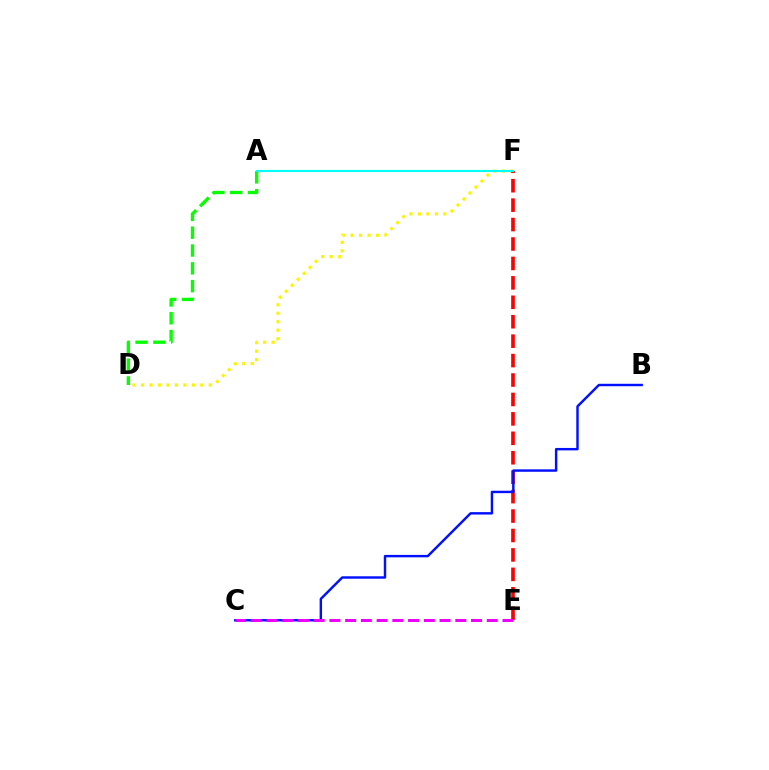{('D', 'F'): [{'color': '#fcf500', 'line_style': 'dotted', 'thickness': 2.3}], ('E', 'F'): [{'color': '#ff0000', 'line_style': 'dashed', 'thickness': 2.64}], ('A', 'D'): [{'color': '#08ff00', 'line_style': 'dashed', 'thickness': 2.42}], ('B', 'C'): [{'color': '#0010ff', 'line_style': 'solid', 'thickness': 1.75}], ('A', 'F'): [{'color': '#00fff6', 'line_style': 'solid', 'thickness': 1.53}], ('C', 'E'): [{'color': '#ee00ff', 'line_style': 'dashed', 'thickness': 2.14}]}